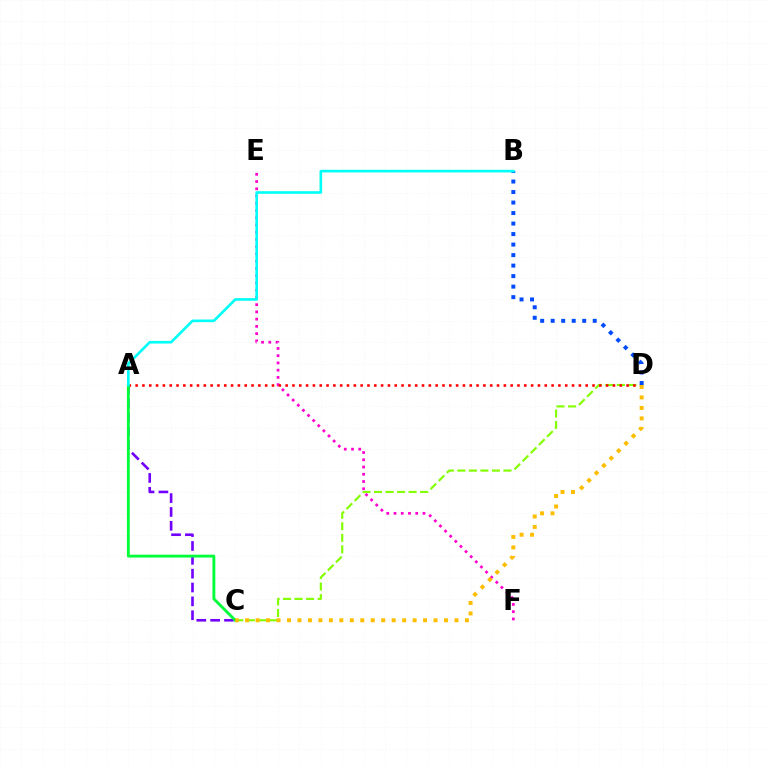{('E', 'F'): [{'color': '#ff00cf', 'line_style': 'dotted', 'thickness': 1.97}], ('C', 'D'): [{'color': '#84ff00', 'line_style': 'dashed', 'thickness': 1.57}, {'color': '#ffbd00', 'line_style': 'dotted', 'thickness': 2.84}], ('A', 'D'): [{'color': '#ff0000', 'line_style': 'dotted', 'thickness': 1.85}], ('B', 'D'): [{'color': '#004bff', 'line_style': 'dotted', 'thickness': 2.86}], ('A', 'C'): [{'color': '#7200ff', 'line_style': 'dashed', 'thickness': 1.88}, {'color': '#00ff39', 'line_style': 'solid', 'thickness': 2.06}], ('A', 'B'): [{'color': '#00fff6', 'line_style': 'solid', 'thickness': 1.89}]}